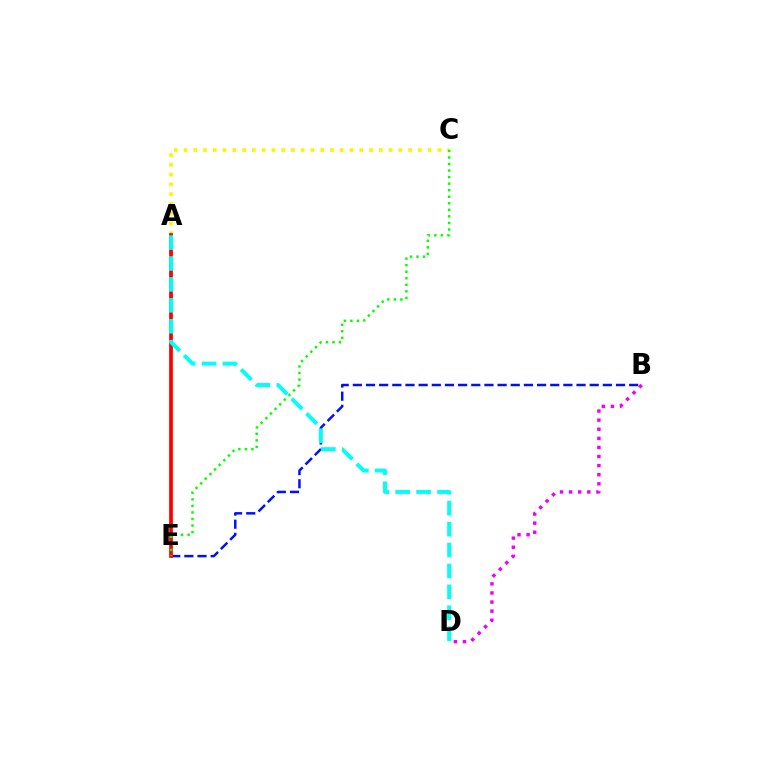{('B', 'D'): [{'color': '#ee00ff', 'line_style': 'dotted', 'thickness': 2.47}], ('B', 'E'): [{'color': '#0010ff', 'line_style': 'dashed', 'thickness': 1.79}], ('A', 'C'): [{'color': '#fcf500', 'line_style': 'dotted', 'thickness': 2.65}], ('A', 'E'): [{'color': '#ff0000', 'line_style': 'solid', 'thickness': 2.68}], ('A', 'D'): [{'color': '#00fff6', 'line_style': 'dashed', 'thickness': 2.84}], ('C', 'E'): [{'color': '#08ff00', 'line_style': 'dotted', 'thickness': 1.78}]}